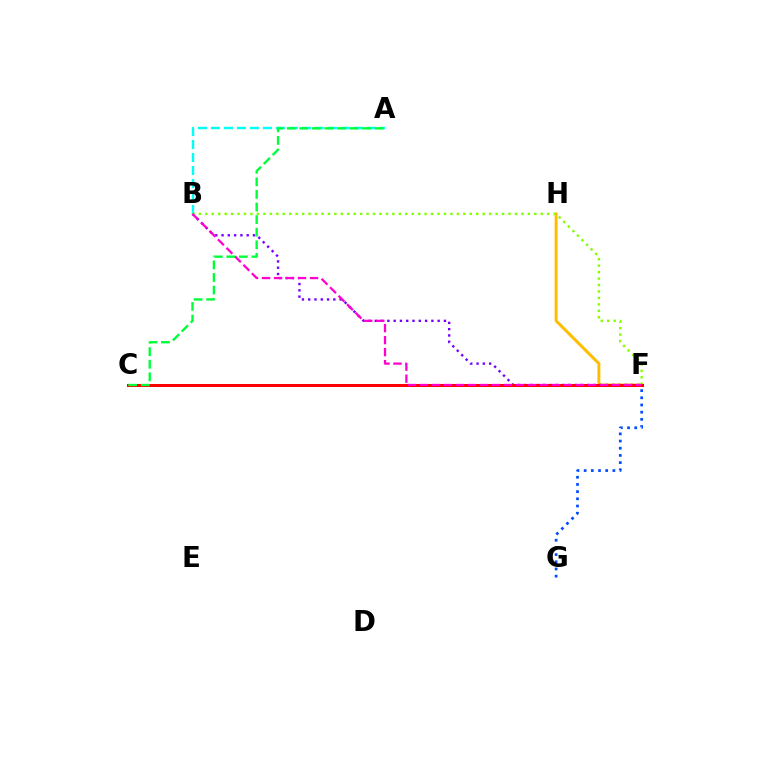{('A', 'B'): [{'color': '#00fff6', 'line_style': 'dashed', 'thickness': 1.76}], ('F', 'H'): [{'color': '#ffbd00', 'line_style': 'solid', 'thickness': 2.12}], ('B', 'F'): [{'color': '#7200ff', 'line_style': 'dotted', 'thickness': 1.71}, {'color': '#84ff00', 'line_style': 'dotted', 'thickness': 1.75}, {'color': '#ff00cf', 'line_style': 'dashed', 'thickness': 1.63}], ('C', 'F'): [{'color': '#ff0000', 'line_style': 'solid', 'thickness': 2.17}], ('A', 'C'): [{'color': '#00ff39', 'line_style': 'dashed', 'thickness': 1.71}], ('F', 'G'): [{'color': '#004bff', 'line_style': 'dotted', 'thickness': 1.95}]}